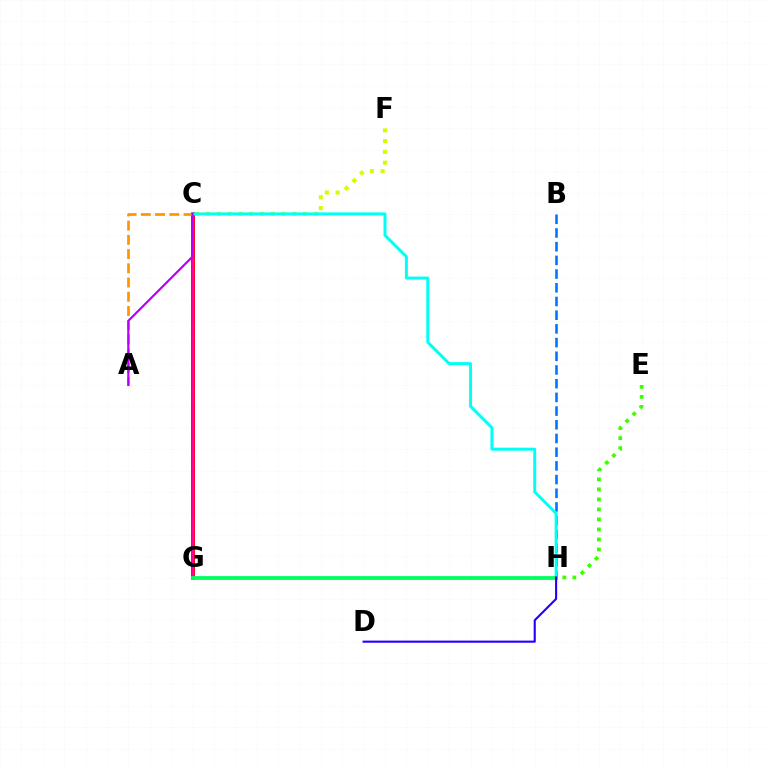{('B', 'H'): [{'color': '#0074ff', 'line_style': 'dashed', 'thickness': 1.86}], ('C', 'G'): [{'color': '#ff0000', 'line_style': 'solid', 'thickness': 2.81}, {'color': '#ff00ac', 'line_style': 'solid', 'thickness': 1.65}], ('C', 'F'): [{'color': '#d1ff00', 'line_style': 'dotted', 'thickness': 2.93}], ('A', 'C'): [{'color': '#ff9400', 'line_style': 'dashed', 'thickness': 1.93}, {'color': '#b900ff', 'line_style': 'solid', 'thickness': 1.58}], ('E', 'H'): [{'color': '#3dff00', 'line_style': 'dotted', 'thickness': 2.72}], ('C', 'H'): [{'color': '#00fff6', 'line_style': 'solid', 'thickness': 2.14}], ('G', 'H'): [{'color': '#00ff5c', 'line_style': 'solid', 'thickness': 2.72}], ('D', 'H'): [{'color': '#2500ff', 'line_style': 'solid', 'thickness': 1.52}]}